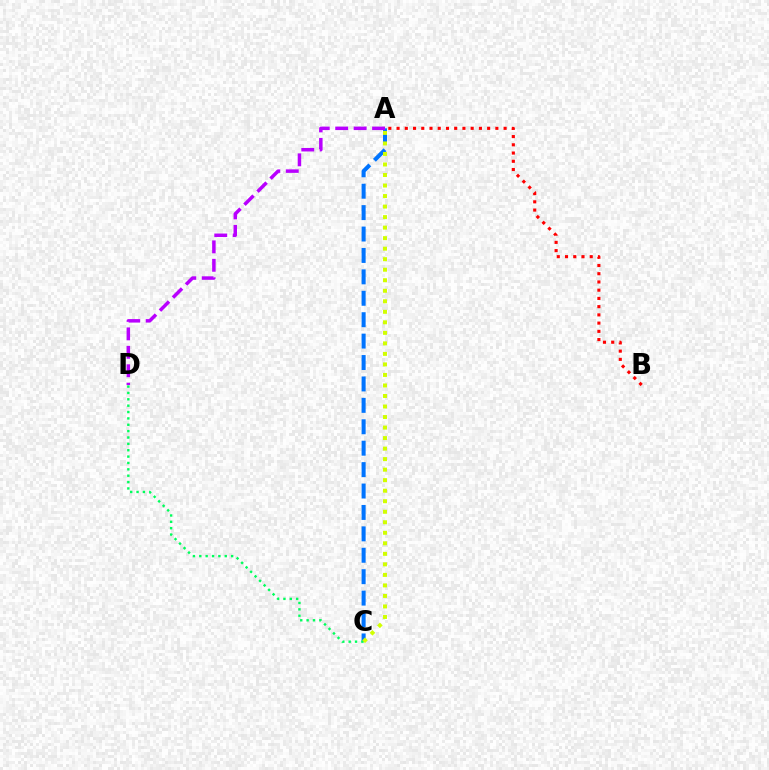{('A', 'C'): [{'color': '#0074ff', 'line_style': 'dashed', 'thickness': 2.91}, {'color': '#d1ff00', 'line_style': 'dotted', 'thickness': 2.86}], ('C', 'D'): [{'color': '#00ff5c', 'line_style': 'dotted', 'thickness': 1.73}], ('A', 'D'): [{'color': '#b900ff', 'line_style': 'dashed', 'thickness': 2.5}], ('A', 'B'): [{'color': '#ff0000', 'line_style': 'dotted', 'thickness': 2.24}]}